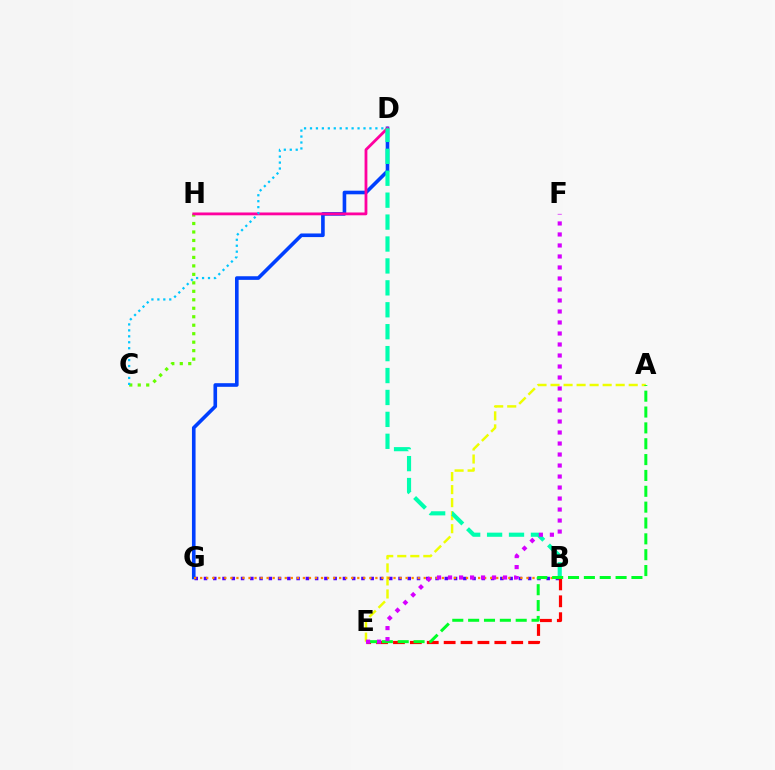{('A', 'E'): [{'color': '#eeff00', 'line_style': 'dashed', 'thickness': 1.77}, {'color': '#00ff27', 'line_style': 'dashed', 'thickness': 2.15}], ('B', 'G'): [{'color': '#4f00ff', 'line_style': 'dotted', 'thickness': 2.52}, {'color': '#ff8800', 'line_style': 'dotted', 'thickness': 1.64}], ('D', 'G'): [{'color': '#003fff', 'line_style': 'solid', 'thickness': 2.6}], ('B', 'E'): [{'color': '#ff0000', 'line_style': 'dashed', 'thickness': 2.3}], ('C', 'H'): [{'color': '#66ff00', 'line_style': 'dotted', 'thickness': 2.3}], ('D', 'H'): [{'color': '#ff00a0', 'line_style': 'solid', 'thickness': 2.02}], ('C', 'D'): [{'color': '#00c7ff', 'line_style': 'dotted', 'thickness': 1.62}], ('B', 'D'): [{'color': '#00ffaf', 'line_style': 'dashed', 'thickness': 2.98}], ('E', 'F'): [{'color': '#d600ff', 'line_style': 'dotted', 'thickness': 2.99}]}